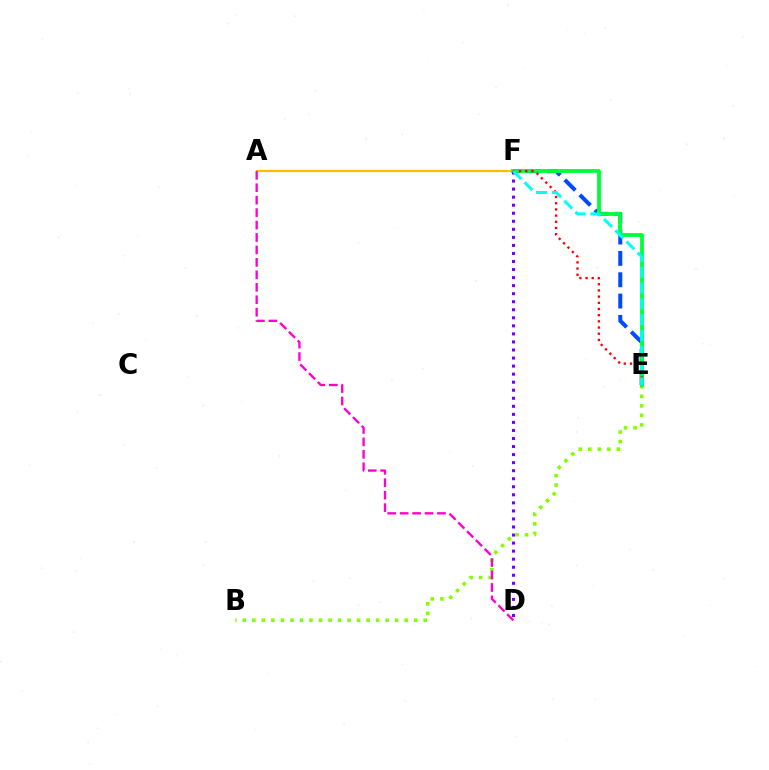{('E', 'F'): [{'color': '#004bff', 'line_style': 'dashed', 'thickness': 2.9}, {'color': '#00ff39', 'line_style': 'solid', 'thickness': 2.74}, {'color': '#ff0000', 'line_style': 'dotted', 'thickness': 1.68}, {'color': '#00fff6', 'line_style': 'dashed', 'thickness': 2.15}], ('A', 'F'): [{'color': '#ffbd00', 'line_style': 'solid', 'thickness': 1.61}], ('B', 'E'): [{'color': '#84ff00', 'line_style': 'dotted', 'thickness': 2.59}], ('D', 'F'): [{'color': '#7200ff', 'line_style': 'dotted', 'thickness': 2.19}], ('A', 'D'): [{'color': '#ff00cf', 'line_style': 'dashed', 'thickness': 1.69}]}